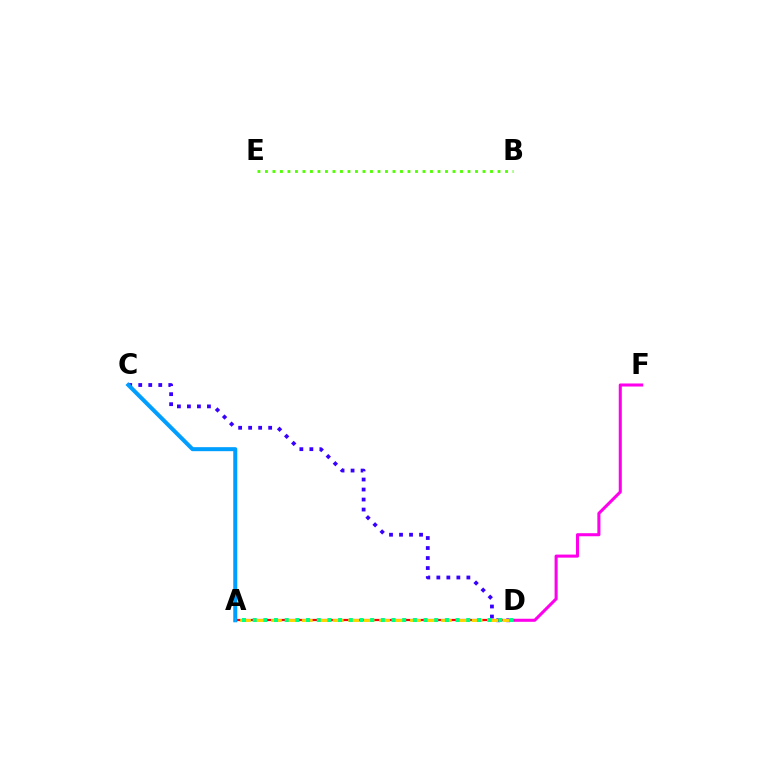{('D', 'F'): [{'color': '#ff00ed', 'line_style': 'solid', 'thickness': 2.2}], ('C', 'D'): [{'color': '#3700ff', 'line_style': 'dotted', 'thickness': 2.72}], ('A', 'D'): [{'color': '#ff0000', 'line_style': 'solid', 'thickness': 1.59}, {'color': '#ffd500', 'line_style': 'dashed', 'thickness': 2.1}, {'color': '#00ff86', 'line_style': 'dotted', 'thickness': 2.9}], ('B', 'E'): [{'color': '#4fff00', 'line_style': 'dotted', 'thickness': 2.04}], ('A', 'C'): [{'color': '#009eff', 'line_style': 'solid', 'thickness': 2.89}]}